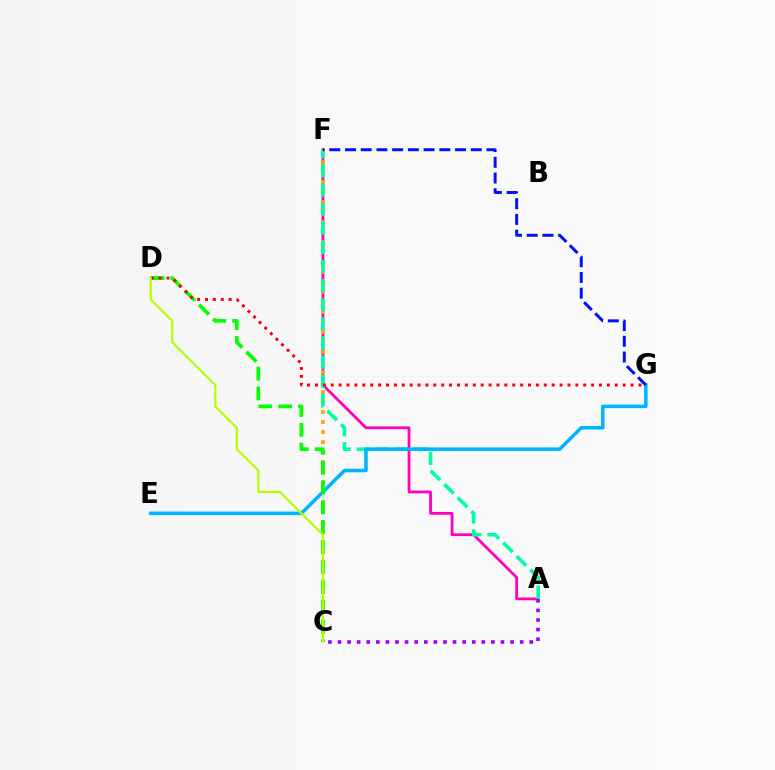{('A', 'F'): [{'color': '#ff00bd', 'line_style': 'solid', 'thickness': 2.0}, {'color': '#00ff9d', 'line_style': 'dashed', 'thickness': 2.6}], ('C', 'F'): [{'color': '#ffa500', 'line_style': 'dotted', 'thickness': 2.72}], ('E', 'G'): [{'color': '#00b5ff', 'line_style': 'solid', 'thickness': 2.54}], ('A', 'C'): [{'color': '#9b00ff', 'line_style': 'dotted', 'thickness': 2.6}], ('C', 'D'): [{'color': '#08ff00', 'line_style': 'dashed', 'thickness': 2.69}, {'color': '#b3ff00', 'line_style': 'solid', 'thickness': 1.57}], ('D', 'G'): [{'color': '#ff0000', 'line_style': 'dotted', 'thickness': 2.14}], ('F', 'G'): [{'color': '#0010ff', 'line_style': 'dashed', 'thickness': 2.14}]}